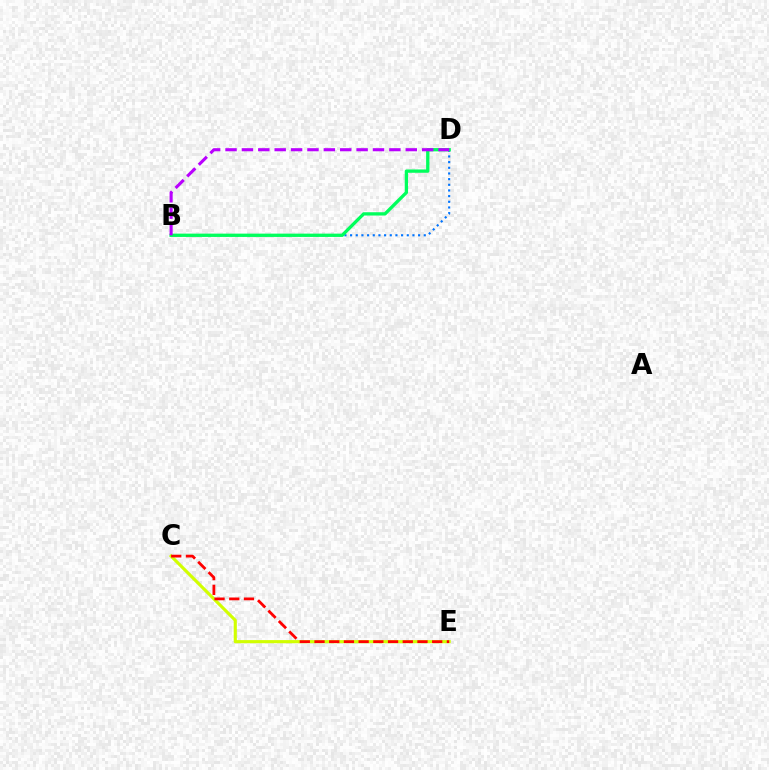{('C', 'E'): [{'color': '#d1ff00', 'line_style': 'solid', 'thickness': 2.25}, {'color': '#ff0000', 'line_style': 'dashed', 'thickness': 2.0}], ('B', 'D'): [{'color': '#0074ff', 'line_style': 'dotted', 'thickness': 1.54}, {'color': '#00ff5c', 'line_style': 'solid', 'thickness': 2.38}, {'color': '#b900ff', 'line_style': 'dashed', 'thickness': 2.23}]}